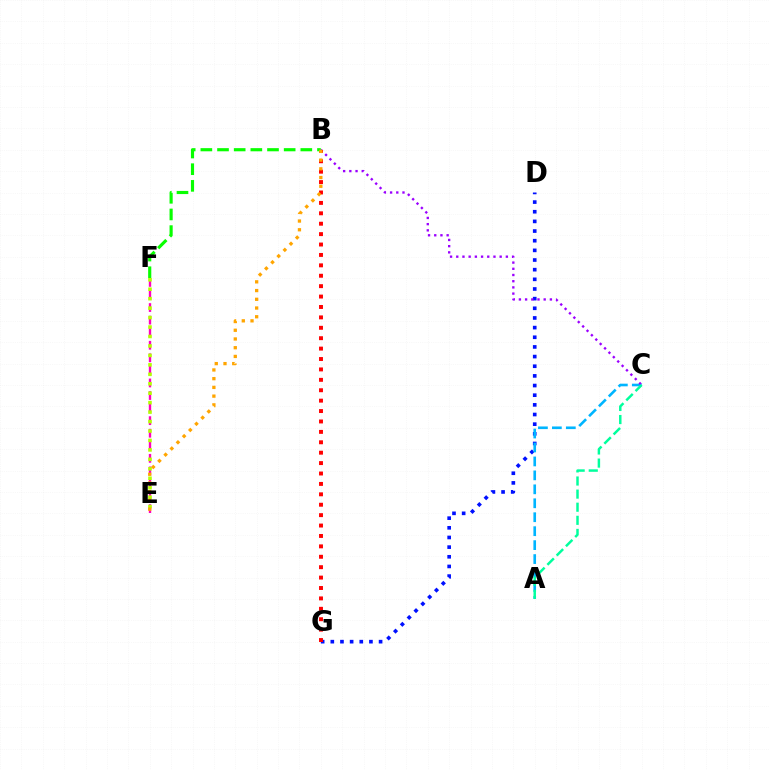{('D', 'G'): [{'color': '#0010ff', 'line_style': 'dotted', 'thickness': 2.62}], ('A', 'C'): [{'color': '#00b5ff', 'line_style': 'dashed', 'thickness': 1.9}, {'color': '#00ff9d', 'line_style': 'dashed', 'thickness': 1.78}], ('B', 'C'): [{'color': '#9b00ff', 'line_style': 'dotted', 'thickness': 1.68}], ('B', 'G'): [{'color': '#ff0000', 'line_style': 'dotted', 'thickness': 2.83}], ('E', 'F'): [{'color': '#ff00bd', 'line_style': 'dashed', 'thickness': 1.71}, {'color': '#b3ff00', 'line_style': 'dotted', 'thickness': 2.57}], ('B', 'F'): [{'color': '#08ff00', 'line_style': 'dashed', 'thickness': 2.26}], ('B', 'E'): [{'color': '#ffa500', 'line_style': 'dotted', 'thickness': 2.37}]}